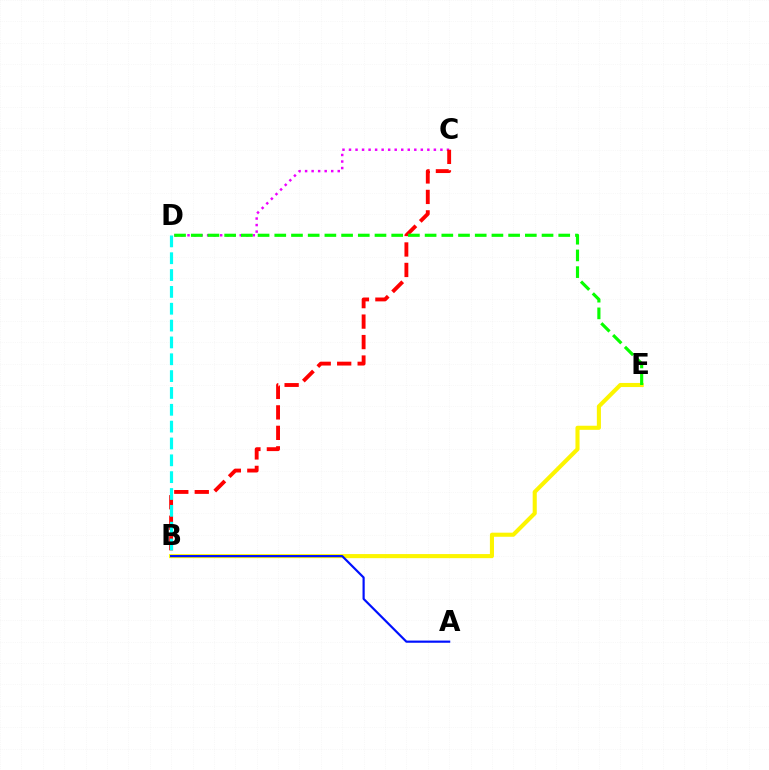{('B', 'E'): [{'color': '#fcf500', 'line_style': 'solid', 'thickness': 2.94}], ('C', 'D'): [{'color': '#ee00ff', 'line_style': 'dotted', 'thickness': 1.77}], ('B', 'C'): [{'color': '#ff0000', 'line_style': 'dashed', 'thickness': 2.78}], ('B', 'D'): [{'color': '#00fff6', 'line_style': 'dashed', 'thickness': 2.29}], ('D', 'E'): [{'color': '#08ff00', 'line_style': 'dashed', 'thickness': 2.27}], ('A', 'B'): [{'color': '#0010ff', 'line_style': 'solid', 'thickness': 1.57}]}